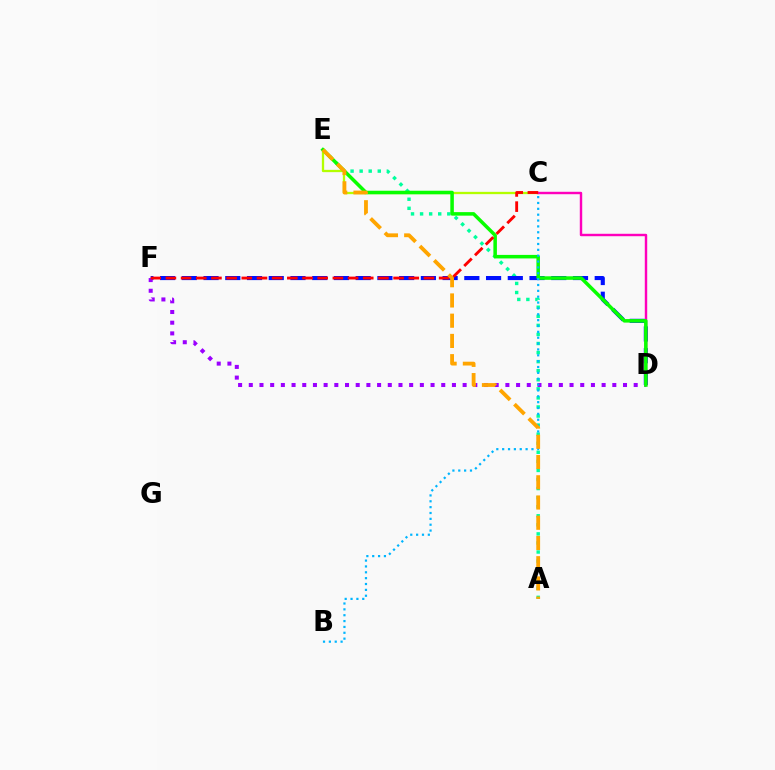{('A', 'E'): [{'color': '#00ff9d', 'line_style': 'dotted', 'thickness': 2.46}, {'color': '#ffa500', 'line_style': 'dashed', 'thickness': 2.75}], ('C', 'E'): [{'color': '#b3ff00', 'line_style': 'solid', 'thickness': 1.65}], ('D', 'F'): [{'color': '#0010ff', 'line_style': 'dashed', 'thickness': 2.95}, {'color': '#9b00ff', 'line_style': 'dotted', 'thickness': 2.9}], ('C', 'D'): [{'color': '#ff00bd', 'line_style': 'solid', 'thickness': 1.75}], ('D', 'E'): [{'color': '#08ff00', 'line_style': 'solid', 'thickness': 2.54}], ('C', 'F'): [{'color': '#ff0000', 'line_style': 'dashed', 'thickness': 2.06}], ('B', 'C'): [{'color': '#00b5ff', 'line_style': 'dotted', 'thickness': 1.59}]}